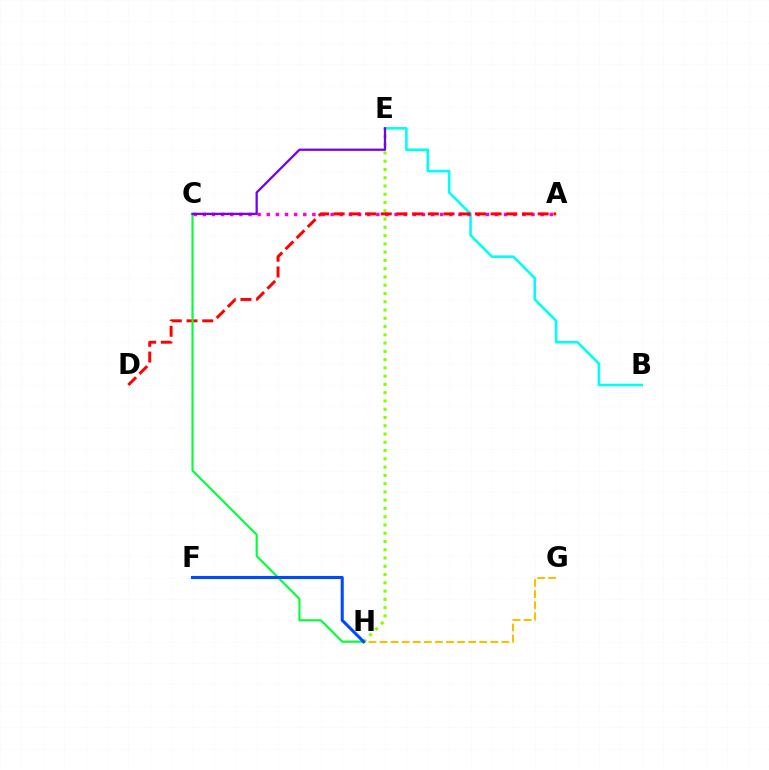{('E', 'H'): [{'color': '#84ff00', 'line_style': 'dotted', 'thickness': 2.25}], ('B', 'E'): [{'color': '#00fff6', 'line_style': 'solid', 'thickness': 1.87}], ('A', 'C'): [{'color': '#ff00cf', 'line_style': 'dotted', 'thickness': 2.48}], ('G', 'H'): [{'color': '#ffbd00', 'line_style': 'dashed', 'thickness': 1.5}], ('A', 'D'): [{'color': '#ff0000', 'line_style': 'dashed', 'thickness': 2.13}], ('C', 'H'): [{'color': '#00ff39', 'line_style': 'solid', 'thickness': 1.54}], ('C', 'E'): [{'color': '#7200ff', 'line_style': 'solid', 'thickness': 1.64}], ('F', 'H'): [{'color': '#004bff', 'line_style': 'solid', 'thickness': 2.22}]}